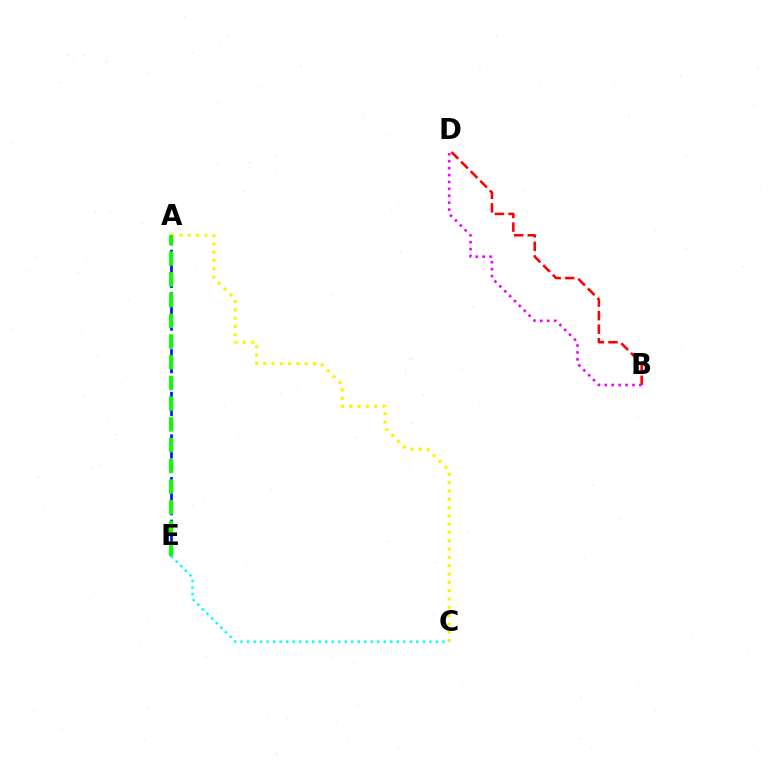{('A', 'E'): [{'color': '#0010ff', 'line_style': 'dashed', 'thickness': 1.93}, {'color': '#08ff00', 'line_style': 'dashed', 'thickness': 2.82}], ('A', 'C'): [{'color': '#fcf500', 'line_style': 'dotted', 'thickness': 2.26}], ('B', 'D'): [{'color': '#ff0000', 'line_style': 'dashed', 'thickness': 1.84}, {'color': '#ee00ff', 'line_style': 'dotted', 'thickness': 1.88}], ('C', 'E'): [{'color': '#00fff6', 'line_style': 'dotted', 'thickness': 1.77}]}